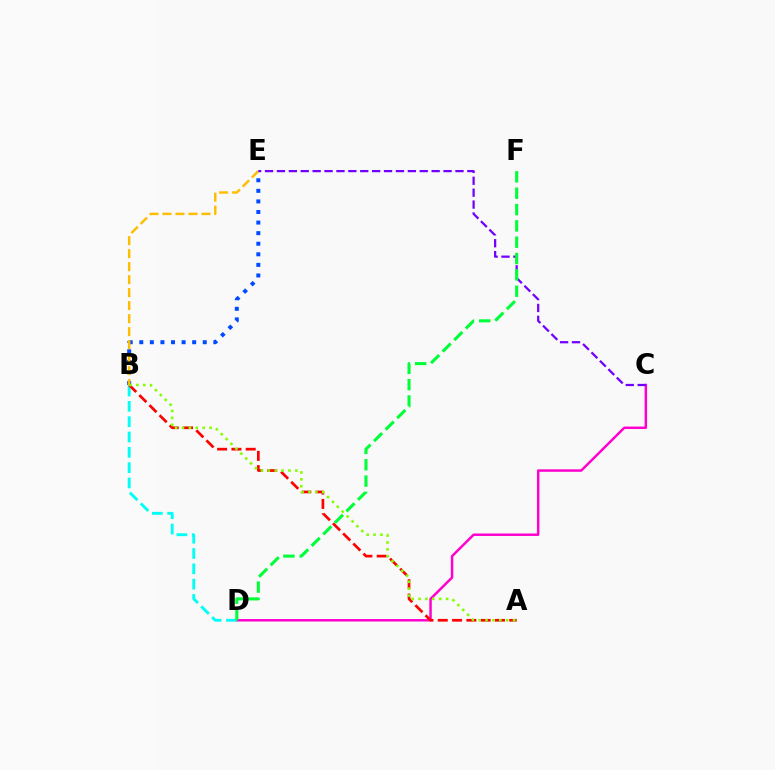{('B', 'E'): [{'color': '#004bff', 'line_style': 'dotted', 'thickness': 2.87}, {'color': '#ffbd00', 'line_style': 'dashed', 'thickness': 1.77}], ('C', 'D'): [{'color': '#ff00cf', 'line_style': 'solid', 'thickness': 1.78}], ('B', 'D'): [{'color': '#00fff6', 'line_style': 'dashed', 'thickness': 2.08}], ('C', 'E'): [{'color': '#7200ff', 'line_style': 'dashed', 'thickness': 1.62}], ('A', 'B'): [{'color': '#ff0000', 'line_style': 'dashed', 'thickness': 1.94}, {'color': '#84ff00', 'line_style': 'dotted', 'thickness': 1.87}], ('D', 'F'): [{'color': '#00ff39', 'line_style': 'dashed', 'thickness': 2.22}]}